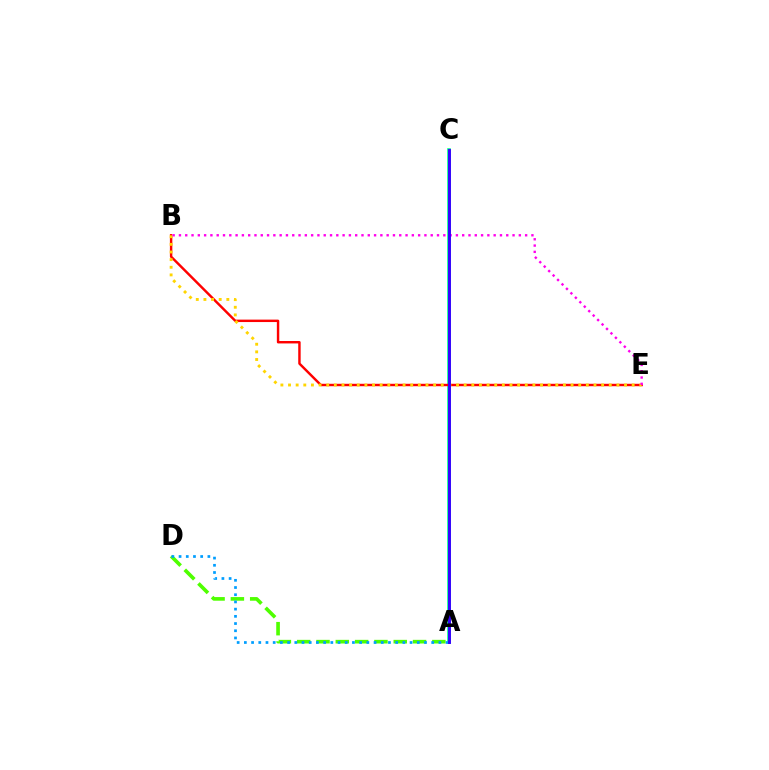{('A', 'D'): [{'color': '#4fff00', 'line_style': 'dashed', 'thickness': 2.62}, {'color': '#009eff', 'line_style': 'dotted', 'thickness': 1.96}], ('A', 'C'): [{'color': '#00ff86', 'line_style': 'solid', 'thickness': 2.6}, {'color': '#3700ff', 'line_style': 'solid', 'thickness': 2.1}], ('B', 'E'): [{'color': '#ff0000', 'line_style': 'solid', 'thickness': 1.75}, {'color': '#ffd500', 'line_style': 'dotted', 'thickness': 2.07}, {'color': '#ff00ed', 'line_style': 'dotted', 'thickness': 1.71}]}